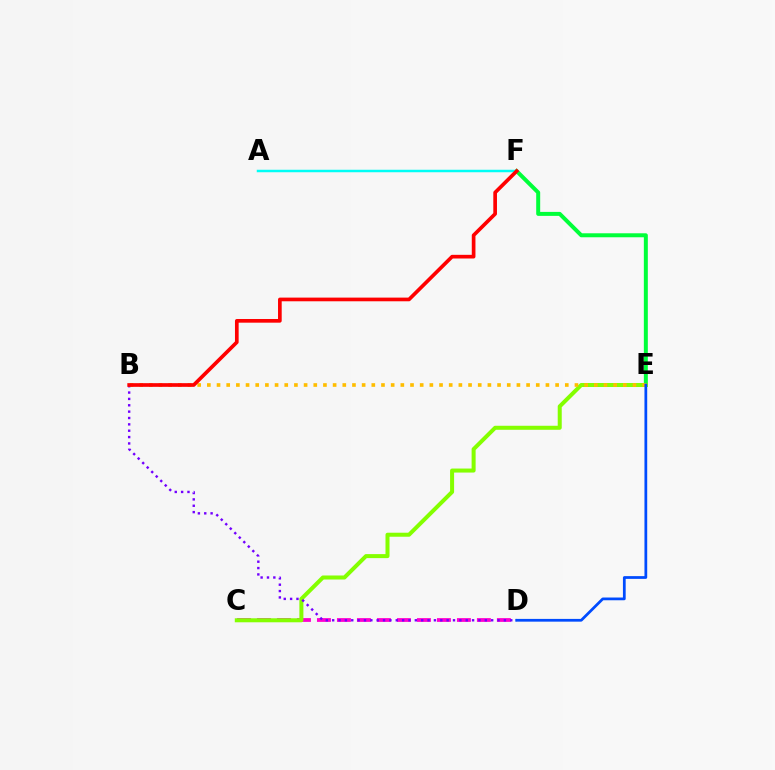{('E', 'F'): [{'color': '#00ff39', 'line_style': 'solid', 'thickness': 2.87}], ('C', 'D'): [{'color': '#ff00cf', 'line_style': 'dashed', 'thickness': 2.72}], ('C', 'E'): [{'color': '#84ff00', 'line_style': 'solid', 'thickness': 2.89}], ('B', 'E'): [{'color': '#ffbd00', 'line_style': 'dotted', 'thickness': 2.63}], ('B', 'D'): [{'color': '#7200ff', 'line_style': 'dotted', 'thickness': 1.73}], ('A', 'F'): [{'color': '#00fff6', 'line_style': 'solid', 'thickness': 1.79}], ('D', 'E'): [{'color': '#004bff', 'line_style': 'solid', 'thickness': 1.98}], ('B', 'F'): [{'color': '#ff0000', 'line_style': 'solid', 'thickness': 2.65}]}